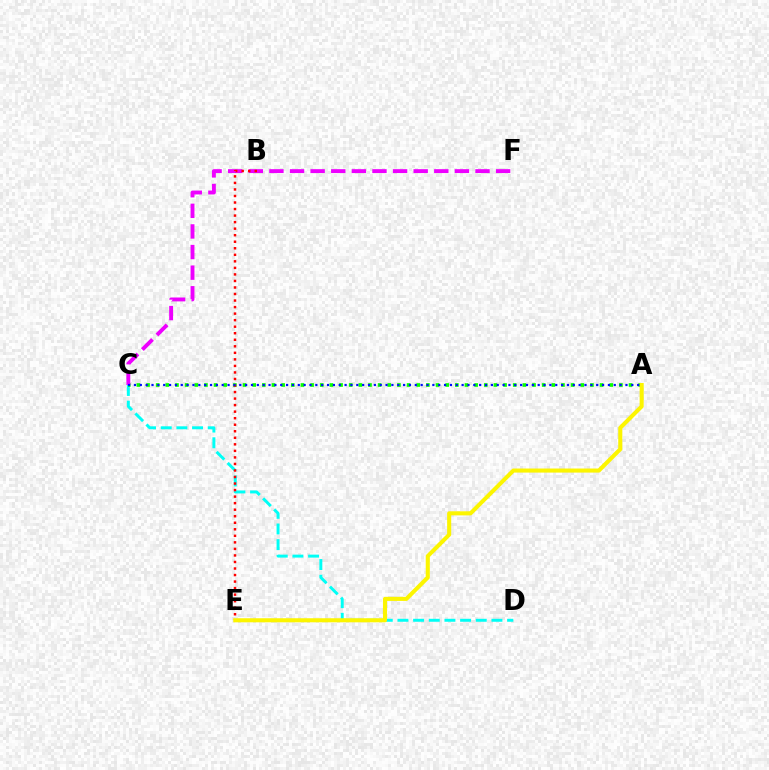{('C', 'D'): [{'color': '#00fff6', 'line_style': 'dashed', 'thickness': 2.13}], ('A', 'C'): [{'color': '#08ff00', 'line_style': 'dotted', 'thickness': 2.62}, {'color': '#0010ff', 'line_style': 'dotted', 'thickness': 1.59}], ('C', 'F'): [{'color': '#ee00ff', 'line_style': 'dashed', 'thickness': 2.8}], ('B', 'E'): [{'color': '#ff0000', 'line_style': 'dotted', 'thickness': 1.78}], ('A', 'E'): [{'color': '#fcf500', 'line_style': 'solid', 'thickness': 2.94}]}